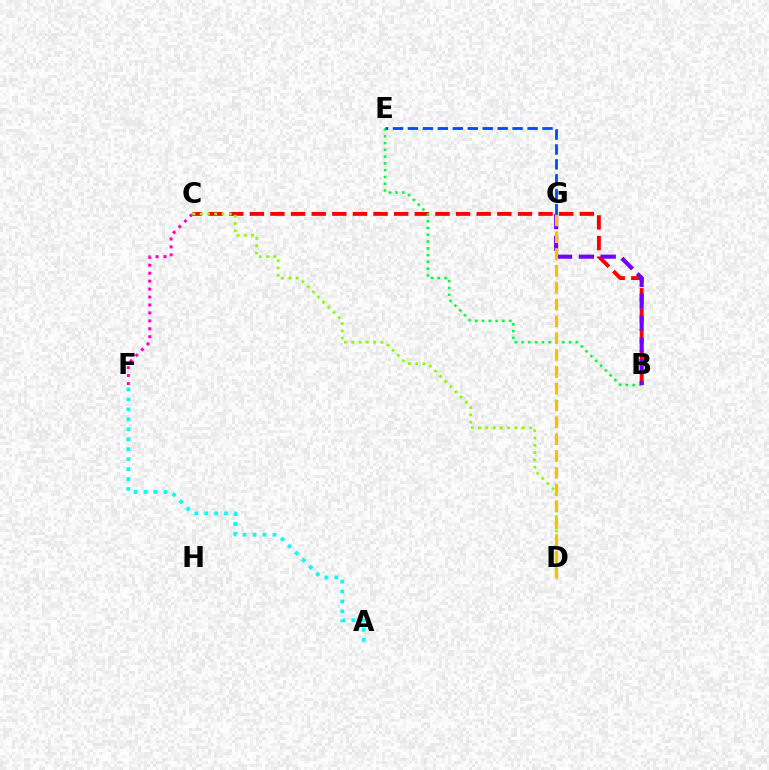{('B', 'C'): [{'color': '#ff0000', 'line_style': 'dashed', 'thickness': 2.8}], ('B', 'E'): [{'color': '#00ff39', 'line_style': 'dotted', 'thickness': 1.84}], ('A', 'F'): [{'color': '#00fff6', 'line_style': 'dotted', 'thickness': 2.7}], ('C', 'F'): [{'color': '#ff00cf', 'line_style': 'dotted', 'thickness': 2.16}], ('C', 'D'): [{'color': '#84ff00', 'line_style': 'dotted', 'thickness': 1.98}], ('B', 'G'): [{'color': '#7200ff', 'line_style': 'dashed', 'thickness': 2.96}], ('D', 'G'): [{'color': '#ffbd00', 'line_style': 'dashed', 'thickness': 2.29}], ('E', 'G'): [{'color': '#004bff', 'line_style': 'dashed', 'thickness': 2.03}]}